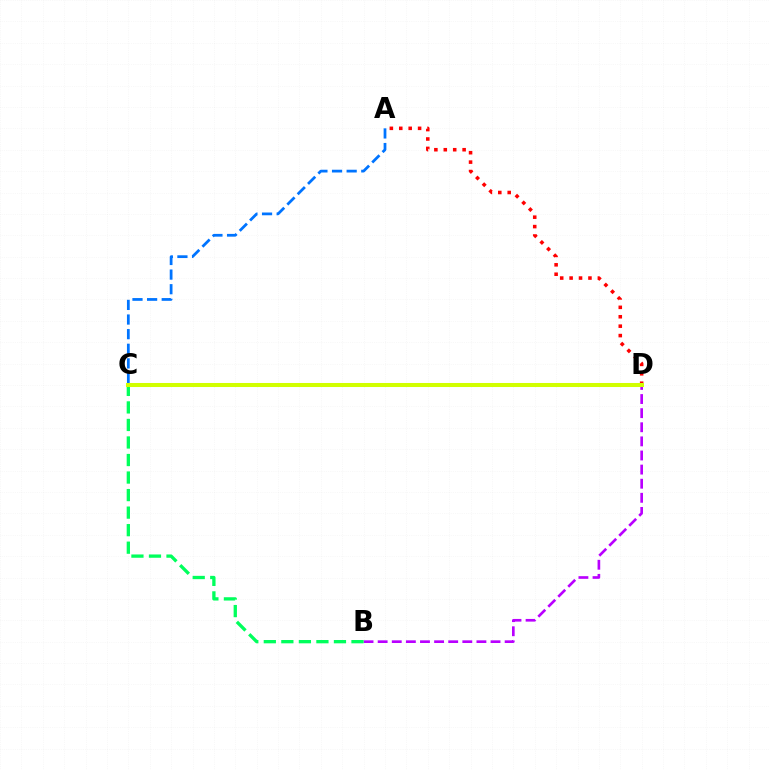{('B', 'D'): [{'color': '#b900ff', 'line_style': 'dashed', 'thickness': 1.92}], ('A', 'D'): [{'color': '#ff0000', 'line_style': 'dotted', 'thickness': 2.56}], ('A', 'C'): [{'color': '#0074ff', 'line_style': 'dashed', 'thickness': 1.99}], ('B', 'C'): [{'color': '#00ff5c', 'line_style': 'dashed', 'thickness': 2.38}], ('C', 'D'): [{'color': '#d1ff00', 'line_style': 'solid', 'thickness': 2.91}]}